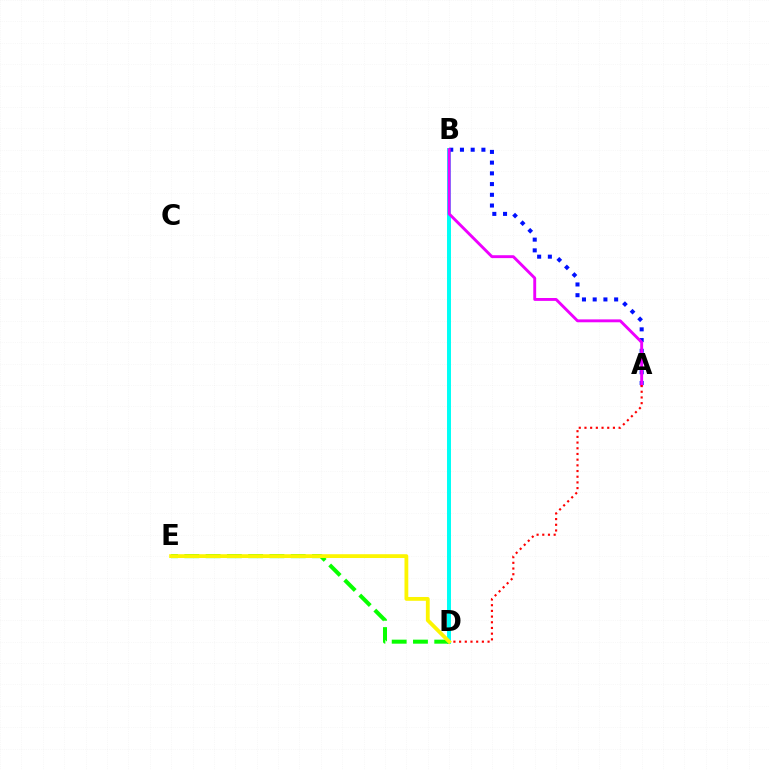{('B', 'D'): [{'color': '#00fff6', 'line_style': 'solid', 'thickness': 2.86}], ('A', 'B'): [{'color': '#0010ff', 'line_style': 'dotted', 'thickness': 2.91}, {'color': '#ee00ff', 'line_style': 'solid', 'thickness': 2.08}], ('A', 'D'): [{'color': '#ff0000', 'line_style': 'dotted', 'thickness': 1.55}], ('D', 'E'): [{'color': '#08ff00', 'line_style': 'dashed', 'thickness': 2.89}, {'color': '#fcf500', 'line_style': 'solid', 'thickness': 2.74}]}